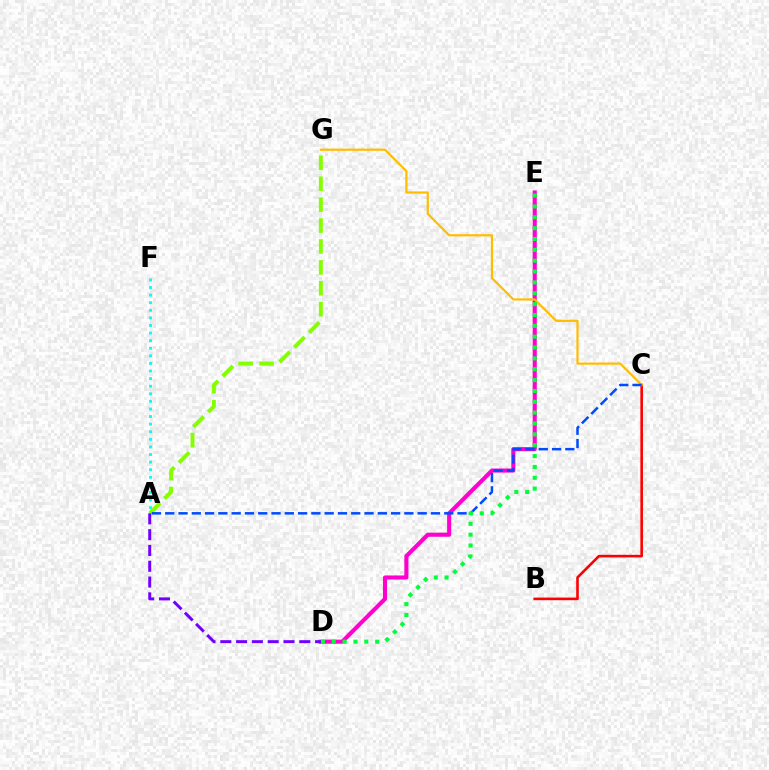{('D', 'E'): [{'color': '#ff00cf', 'line_style': 'solid', 'thickness': 2.95}, {'color': '#00ff39', 'line_style': 'dotted', 'thickness': 2.95}], ('A', 'G'): [{'color': '#84ff00', 'line_style': 'dashed', 'thickness': 2.84}], ('B', 'C'): [{'color': '#ff0000', 'line_style': 'solid', 'thickness': 1.87}], ('C', 'G'): [{'color': '#ffbd00', 'line_style': 'solid', 'thickness': 1.58}], ('A', 'C'): [{'color': '#004bff', 'line_style': 'dashed', 'thickness': 1.8}], ('A', 'F'): [{'color': '#00fff6', 'line_style': 'dotted', 'thickness': 2.06}], ('A', 'D'): [{'color': '#7200ff', 'line_style': 'dashed', 'thickness': 2.15}]}